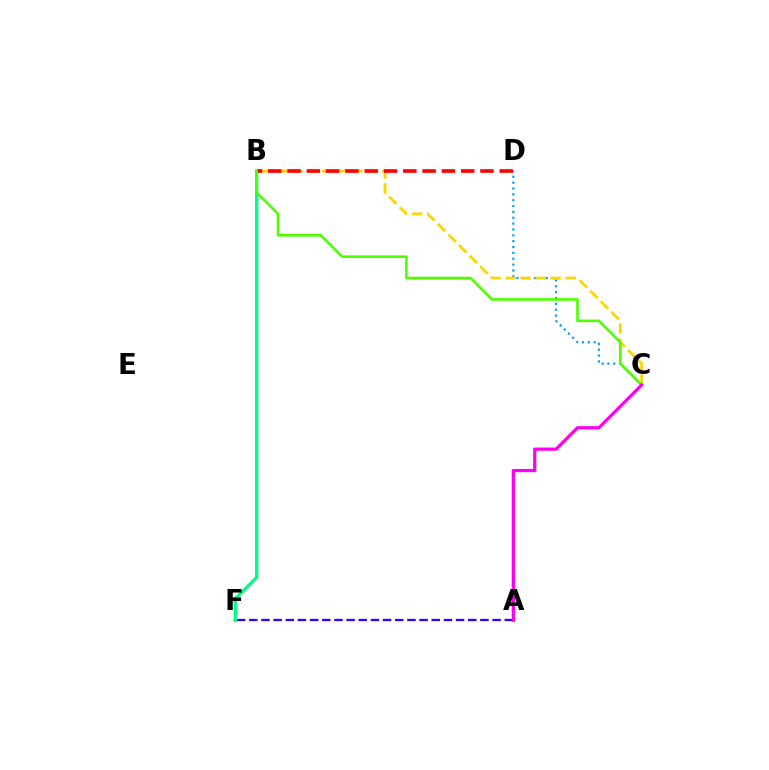{('A', 'F'): [{'color': '#3700ff', 'line_style': 'dashed', 'thickness': 1.65}], ('B', 'F'): [{'color': '#00ff86', 'line_style': 'solid', 'thickness': 2.43}], ('C', 'D'): [{'color': '#009eff', 'line_style': 'dotted', 'thickness': 1.59}], ('B', 'C'): [{'color': '#ffd500', 'line_style': 'dashed', 'thickness': 2.04}, {'color': '#4fff00', 'line_style': 'solid', 'thickness': 1.89}], ('B', 'D'): [{'color': '#ff0000', 'line_style': 'dashed', 'thickness': 2.62}], ('A', 'C'): [{'color': '#ff00ed', 'line_style': 'solid', 'thickness': 2.32}]}